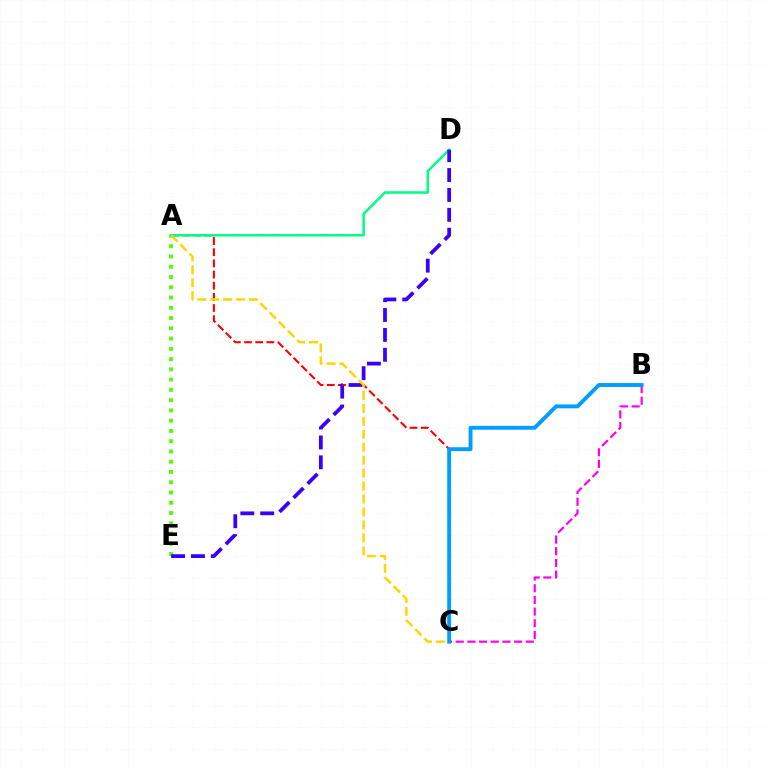{('A', 'C'): [{'color': '#ff0000', 'line_style': 'dashed', 'thickness': 1.52}, {'color': '#ffd500', 'line_style': 'dashed', 'thickness': 1.76}], ('A', 'E'): [{'color': '#4fff00', 'line_style': 'dotted', 'thickness': 2.79}], ('A', 'D'): [{'color': '#00ff86', 'line_style': 'solid', 'thickness': 1.82}], ('D', 'E'): [{'color': '#3700ff', 'line_style': 'dashed', 'thickness': 2.7}], ('B', 'C'): [{'color': '#ff00ed', 'line_style': 'dashed', 'thickness': 1.59}, {'color': '#009eff', 'line_style': 'solid', 'thickness': 2.79}]}